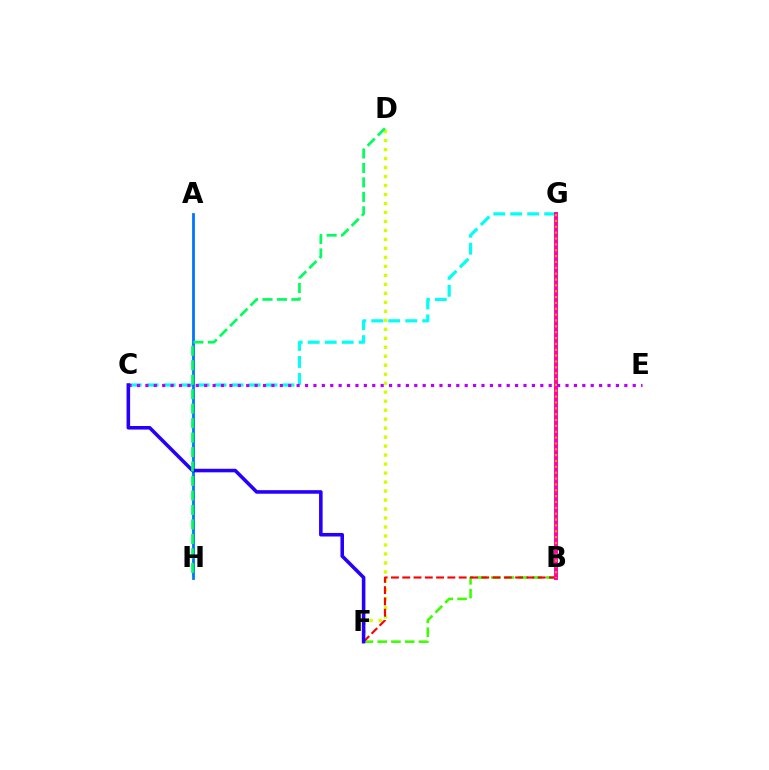{('C', 'G'): [{'color': '#00fff6', 'line_style': 'dashed', 'thickness': 2.31}], ('B', 'F'): [{'color': '#3dff00', 'line_style': 'dashed', 'thickness': 1.87}, {'color': '#ff0000', 'line_style': 'dashed', 'thickness': 1.53}], ('D', 'F'): [{'color': '#d1ff00', 'line_style': 'dotted', 'thickness': 2.44}], ('A', 'H'): [{'color': '#0074ff', 'line_style': 'solid', 'thickness': 2.0}], ('B', 'G'): [{'color': '#ff00ac', 'line_style': 'solid', 'thickness': 2.82}, {'color': '#ff9400', 'line_style': 'dotted', 'thickness': 1.59}], ('C', 'E'): [{'color': '#b900ff', 'line_style': 'dotted', 'thickness': 2.28}], ('C', 'F'): [{'color': '#2500ff', 'line_style': 'solid', 'thickness': 2.56}], ('D', 'H'): [{'color': '#00ff5c', 'line_style': 'dashed', 'thickness': 1.97}]}